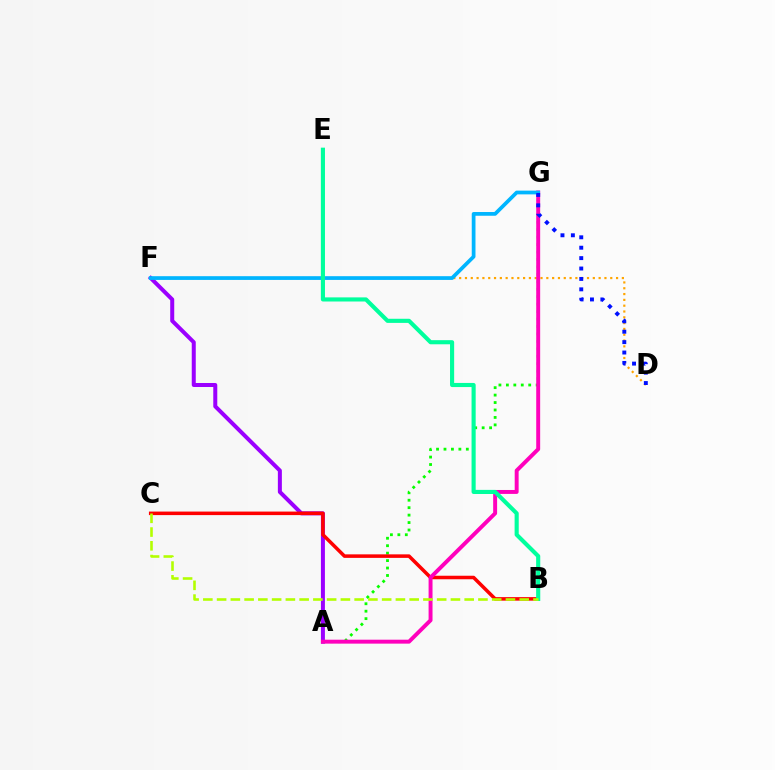{('D', 'F'): [{'color': '#ffa500', 'line_style': 'dotted', 'thickness': 1.58}], ('A', 'F'): [{'color': '#9b00ff', 'line_style': 'solid', 'thickness': 2.88}], ('A', 'G'): [{'color': '#08ff00', 'line_style': 'dotted', 'thickness': 2.02}, {'color': '#ff00bd', 'line_style': 'solid', 'thickness': 2.83}], ('B', 'C'): [{'color': '#ff0000', 'line_style': 'solid', 'thickness': 2.54}, {'color': '#b3ff00', 'line_style': 'dashed', 'thickness': 1.87}], ('F', 'G'): [{'color': '#00b5ff', 'line_style': 'solid', 'thickness': 2.69}], ('B', 'E'): [{'color': '#00ff9d', 'line_style': 'solid', 'thickness': 2.97}], ('D', 'G'): [{'color': '#0010ff', 'line_style': 'dotted', 'thickness': 2.83}]}